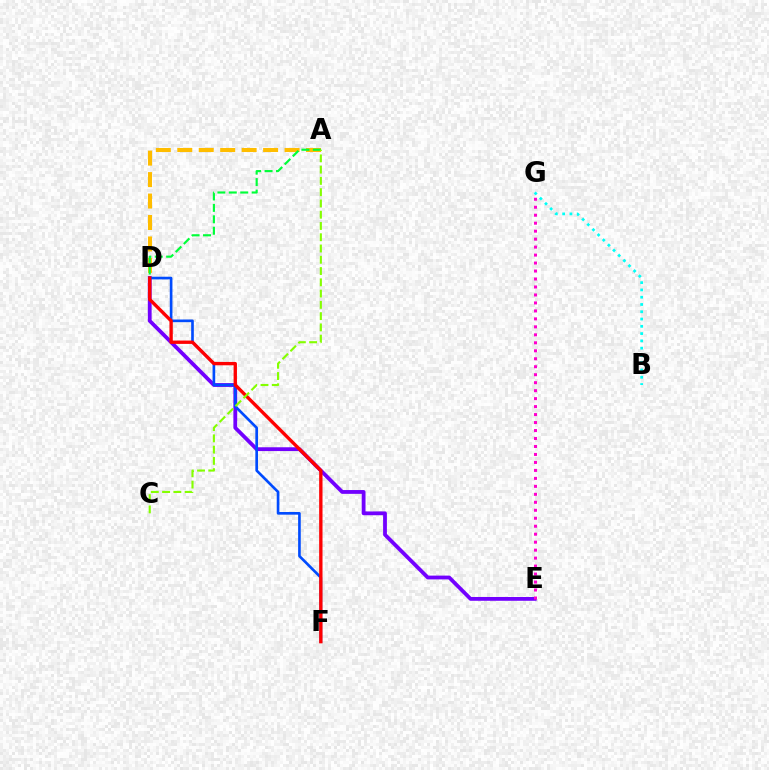{('D', 'E'): [{'color': '#7200ff', 'line_style': 'solid', 'thickness': 2.74}], ('A', 'D'): [{'color': '#ffbd00', 'line_style': 'dashed', 'thickness': 2.91}, {'color': '#00ff39', 'line_style': 'dashed', 'thickness': 1.55}], ('B', 'G'): [{'color': '#00fff6', 'line_style': 'dotted', 'thickness': 1.98}], ('E', 'G'): [{'color': '#ff00cf', 'line_style': 'dotted', 'thickness': 2.17}], ('D', 'F'): [{'color': '#004bff', 'line_style': 'solid', 'thickness': 1.91}, {'color': '#ff0000', 'line_style': 'solid', 'thickness': 2.41}], ('A', 'C'): [{'color': '#84ff00', 'line_style': 'dashed', 'thickness': 1.53}]}